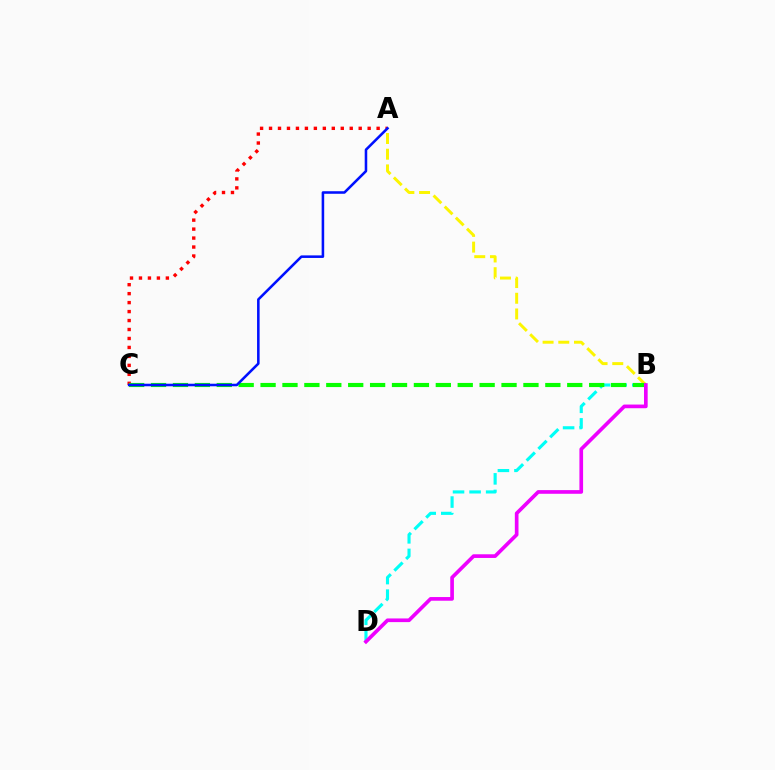{('A', 'C'): [{'color': '#ff0000', 'line_style': 'dotted', 'thickness': 2.44}, {'color': '#0010ff', 'line_style': 'solid', 'thickness': 1.84}], ('A', 'B'): [{'color': '#fcf500', 'line_style': 'dashed', 'thickness': 2.13}], ('B', 'D'): [{'color': '#00fff6', 'line_style': 'dashed', 'thickness': 2.25}, {'color': '#ee00ff', 'line_style': 'solid', 'thickness': 2.64}], ('B', 'C'): [{'color': '#08ff00', 'line_style': 'dashed', 'thickness': 2.98}]}